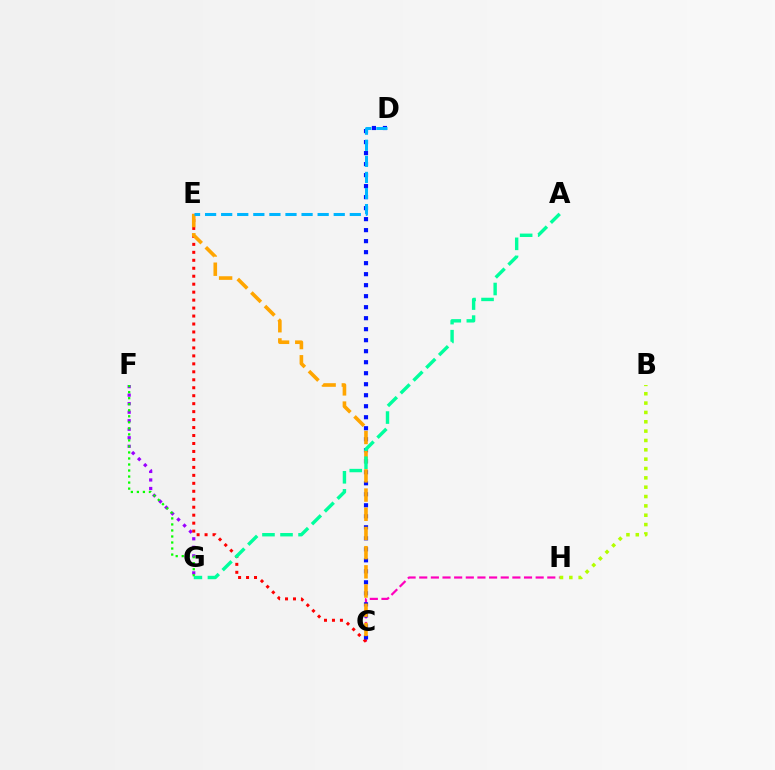{('F', 'G'): [{'color': '#9b00ff', 'line_style': 'dotted', 'thickness': 2.32}, {'color': '#08ff00', 'line_style': 'dotted', 'thickness': 1.64}], ('C', 'H'): [{'color': '#ff00bd', 'line_style': 'dashed', 'thickness': 1.58}], ('C', 'E'): [{'color': '#ff0000', 'line_style': 'dotted', 'thickness': 2.16}, {'color': '#ffa500', 'line_style': 'dashed', 'thickness': 2.61}], ('C', 'D'): [{'color': '#0010ff', 'line_style': 'dotted', 'thickness': 2.99}], ('B', 'H'): [{'color': '#b3ff00', 'line_style': 'dotted', 'thickness': 2.54}], ('D', 'E'): [{'color': '#00b5ff', 'line_style': 'dashed', 'thickness': 2.18}], ('A', 'G'): [{'color': '#00ff9d', 'line_style': 'dashed', 'thickness': 2.45}]}